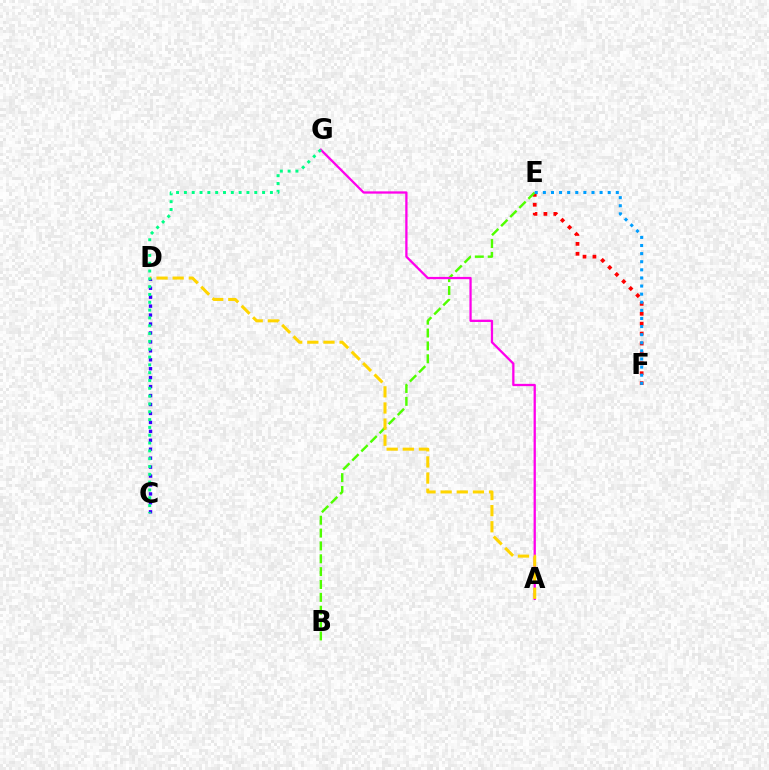{('E', 'F'): [{'color': '#ff0000', 'line_style': 'dotted', 'thickness': 2.69}, {'color': '#009eff', 'line_style': 'dotted', 'thickness': 2.2}], ('C', 'D'): [{'color': '#3700ff', 'line_style': 'dotted', 'thickness': 2.43}], ('B', 'E'): [{'color': '#4fff00', 'line_style': 'dashed', 'thickness': 1.75}], ('A', 'G'): [{'color': '#ff00ed', 'line_style': 'solid', 'thickness': 1.65}], ('A', 'D'): [{'color': '#ffd500', 'line_style': 'dashed', 'thickness': 2.19}], ('C', 'G'): [{'color': '#00ff86', 'line_style': 'dotted', 'thickness': 2.12}]}